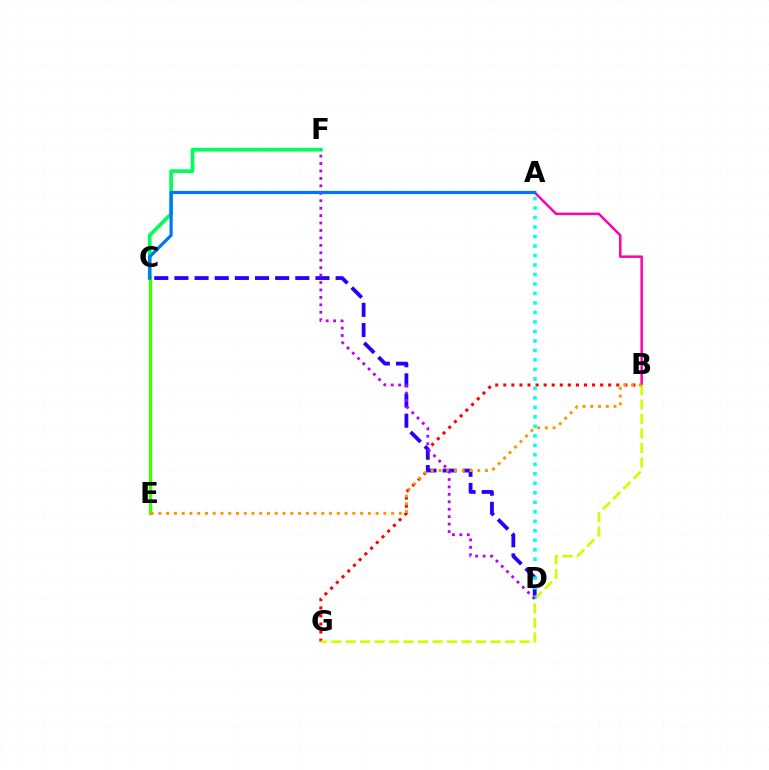{('C', 'F'): [{'color': '#00ff5c', 'line_style': 'solid', 'thickness': 2.67}], ('A', 'B'): [{'color': '#ff00ac', 'line_style': 'solid', 'thickness': 1.79}], ('B', 'G'): [{'color': '#ff0000', 'line_style': 'dotted', 'thickness': 2.19}, {'color': '#d1ff00', 'line_style': 'dashed', 'thickness': 1.97}], ('C', 'D'): [{'color': '#2500ff', 'line_style': 'dashed', 'thickness': 2.74}], ('A', 'D'): [{'color': '#00fff6', 'line_style': 'dotted', 'thickness': 2.58}], ('C', 'E'): [{'color': '#3dff00', 'line_style': 'solid', 'thickness': 2.34}], ('B', 'E'): [{'color': '#ff9400', 'line_style': 'dotted', 'thickness': 2.11}], ('D', 'F'): [{'color': '#b900ff', 'line_style': 'dotted', 'thickness': 2.02}], ('A', 'C'): [{'color': '#0074ff', 'line_style': 'solid', 'thickness': 2.29}]}